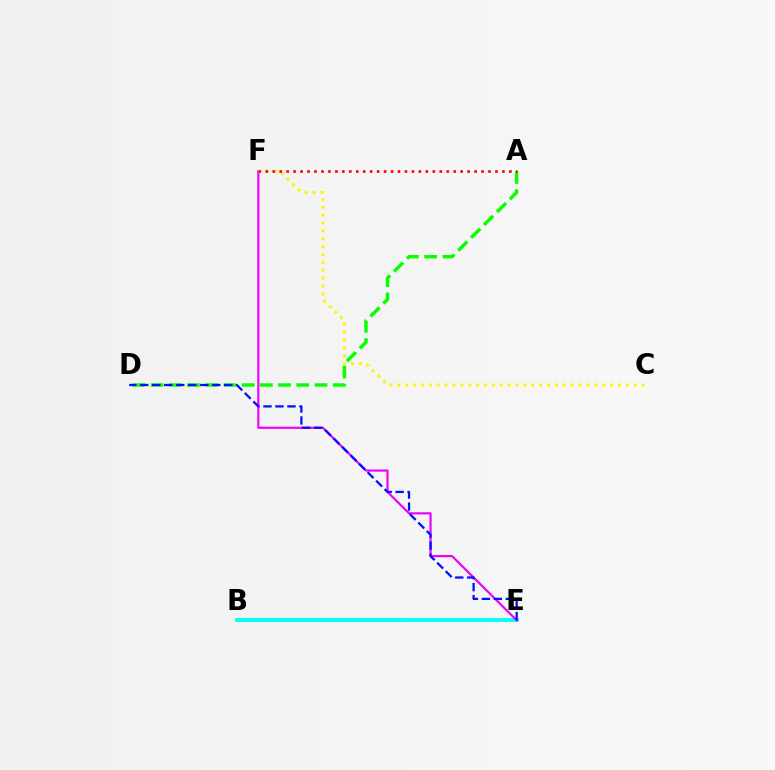{('A', 'D'): [{'color': '#08ff00', 'line_style': 'dashed', 'thickness': 2.47}], ('B', 'E'): [{'color': '#00fff6', 'line_style': 'solid', 'thickness': 2.77}], ('E', 'F'): [{'color': '#ee00ff', 'line_style': 'solid', 'thickness': 1.57}], ('D', 'E'): [{'color': '#0010ff', 'line_style': 'dashed', 'thickness': 1.63}], ('C', 'F'): [{'color': '#fcf500', 'line_style': 'dotted', 'thickness': 2.14}], ('A', 'F'): [{'color': '#ff0000', 'line_style': 'dotted', 'thickness': 1.89}]}